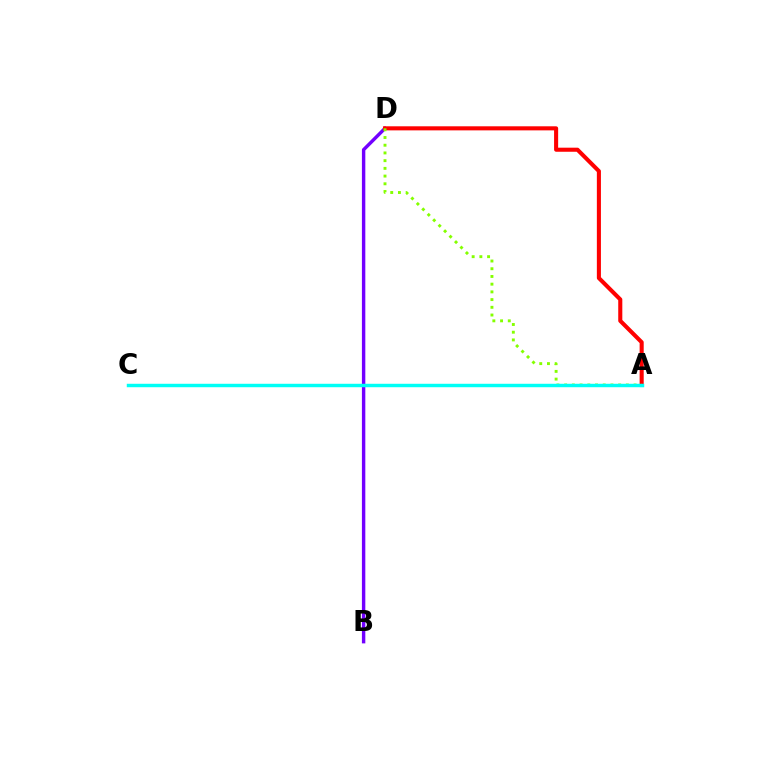{('B', 'D'): [{'color': '#7200ff', 'line_style': 'solid', 'thickness': 2.46}], ('A', 'D'): [{'color': '#ff0000', 'line_style': 'solid', 'thickness': 2.93}, {'color': '#84ff00', 'line_style': 'dotted', 'thickness': 2.1}], ('A', 'C'): [{'color': '#00fff6', 'line_style': 'solid', 'thickness': 2.48}]}